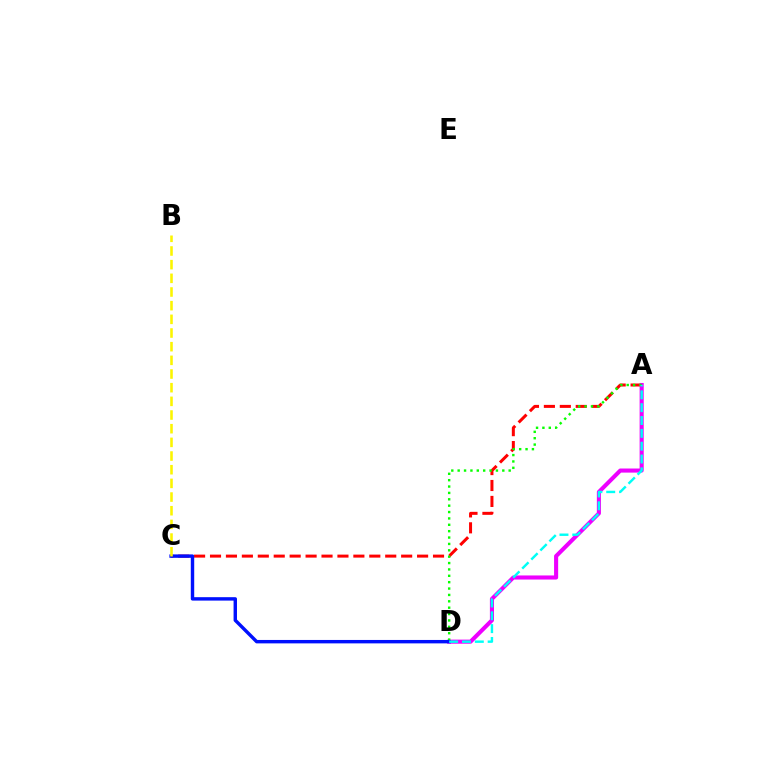{('A', 'C'): [{'color': '#ff0000', 'line_style': 'dashed', 'thickness': 2.16}], ('A', 'D'): [{'color': '#ee00ff', 'line_style': 'solid', 'thickness': 2.94}, {'color': '#08ff00', 'line_style': 'dotted', 'thickness': 1.73}, {'color': '#00fff6', 'line_style': 'dashed', 'thickness': 1.74}], ('C', 'D'): [{'color': '#0010ff', 'line_style': 'solid', 'thickness': 2.46}], ('B', 'C'): [{'color': '#fcf500', 'line_style': 'dashed', 'thickness': 1.86}]}